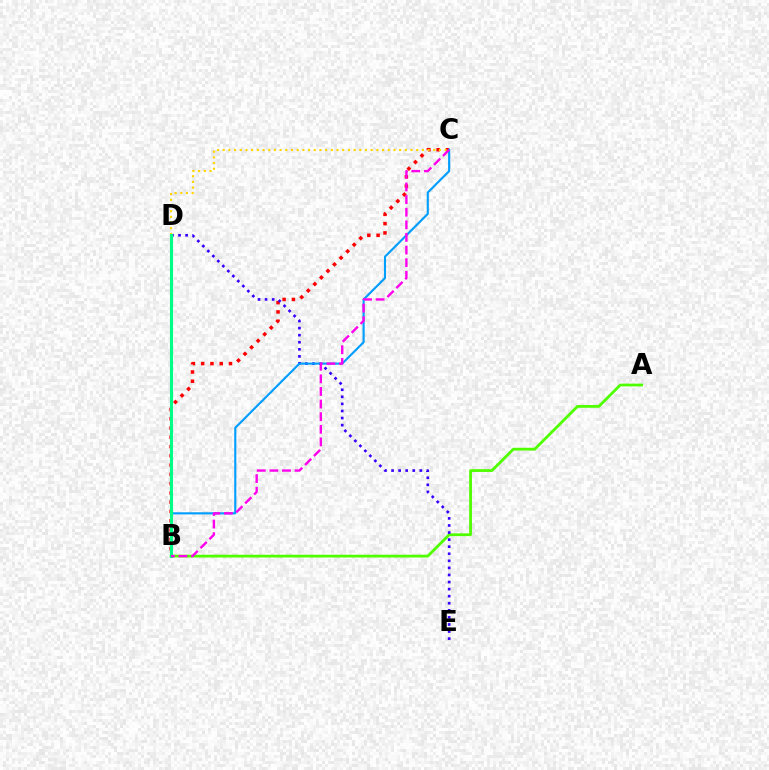{('B', 'C'): [{'color': '#ff0000', 'line_style': 'dotted', 'thickness': 2.52}, {'color': '#009eff', 'line_style': 'solid', 'thickness': 1.53}, {'color': '#ff00ed', 'line_style': 'dashed', 'thickness': 1.71}], ('A', 'B'): [{'color': '#4fff00', 'line_style': 'solid', 'thickness': 2.0}], ('D', 'E'): [{'color': '#3700ff', 'line_style': 'dotted', 'thickness': 1.92}], ('C', 'D'): [{'color': '#ffd500', 'line_style': 'dotted', 'thickness': 1.55}], ('B', 'D'): [{'color': '#00ff86', 'line_style': 'solid', 'thickness': 2.23}]}